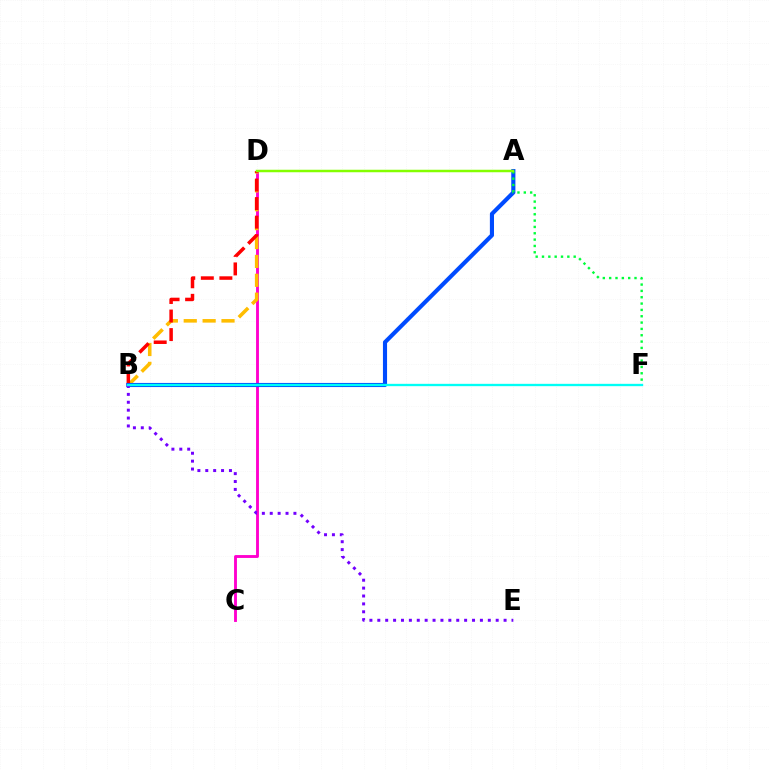{('C', 'D'): [{'color': '#ff00cf', 'line_style': 'solid', 'thickness': 2.07}], ('B', 'D'): [{'color': '#ffbd00', 'line_style': 'dashed', 'thickness': 2.57}, {'color': '#ff0000', 'line_style': 'dashed', 'thickness': 2.52}], ('A', 'B'): [{'color': '#004bff', 'line_style': 'solid', 'thickness': 2.97}], ('B', 'E'): [{'color': '#7200ff', 'line_style': 'dotted', 'thickness': 2.14}], ('A', 'F'): [{'color': '#00ff39', 'line_style': 'dotted', 'thickness': 1.72}], ('B', 'F'): [{'color': '#00fff6', 'line_style': 'solid', 'thickness': 1.68}], ('A', 'D'): [{'color': '#84ff00', 'line_style': 'solid', 'thickness': 1.8}]}